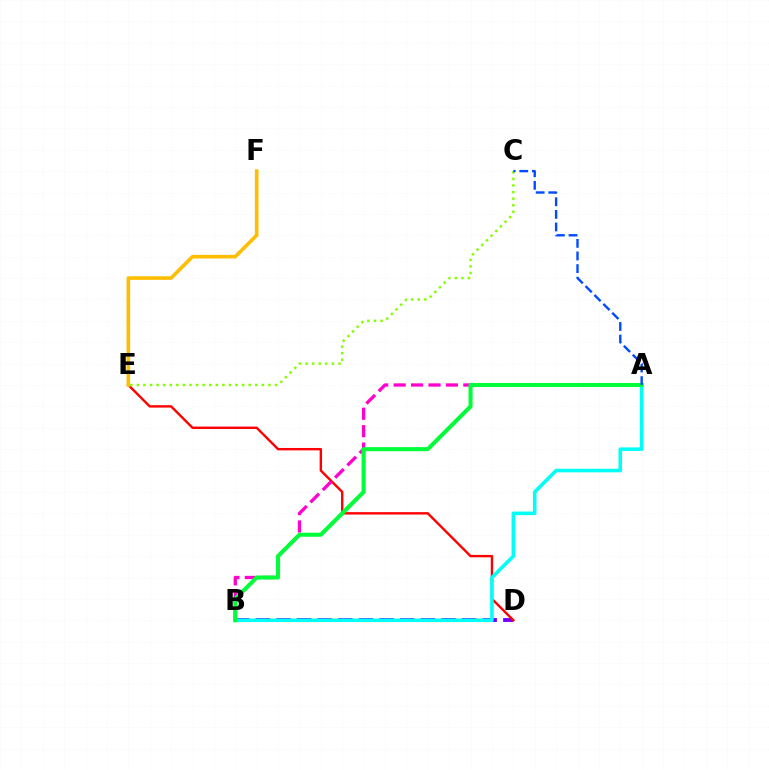{('B', 'D'): [{'color': '#7200ff', 'line_style': 'dashed', 'thickness': 2.8}], ('D', 'E'): [{'color': '#ff0000', 'line_style': 'solid', 'thickness': 1.73}], ('A', 'B'): [{'color': '#ff00cf', 'line_style': 'dashed', 'thickness': 2.37}, {'color': '#00fff6', 'line_style': 'solid', 'thickness': 2.57}, {'color': '#00ff39', 'line_style': 'solid', 'thickness': 2.92}], ('E', 'F'): [{'color': '#ffbd00', 'line_style': 'solid', 'thickness': 2.58}], ('C', 'E'): [{'color': '#84ff00', 'line_style': 'dotted', 'thickness': 1.79}], ('A', 'C'): [{'color': '#004bff', 'line_style': 'dashed', 'thickness': 1.71}]}